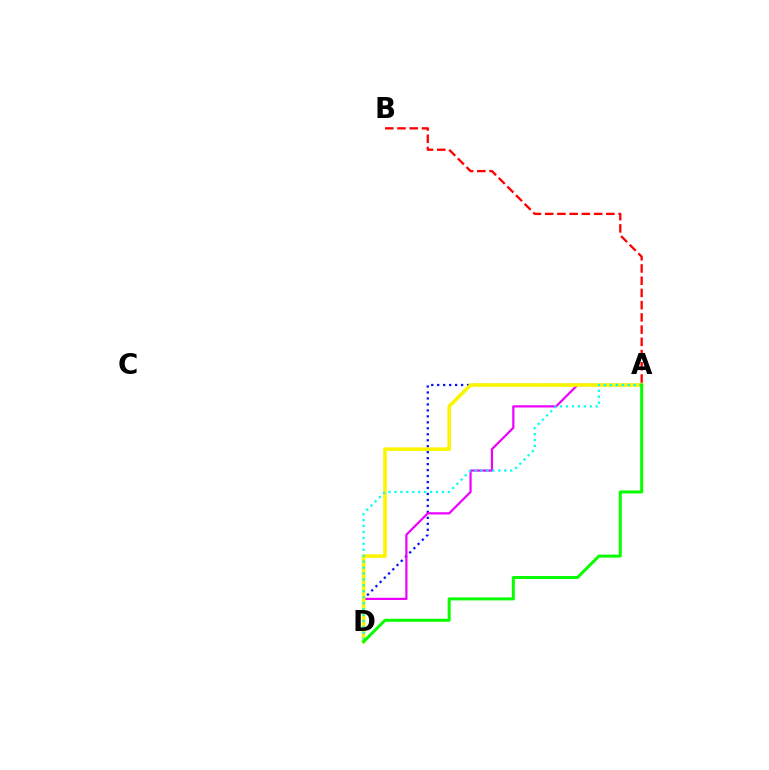{('A', 'D'): [{'color': '#0010ff', 'line_style': 'dotted', 'thickness': 1.62}, {'color': '#ee00ff', 'line_style': 'solid', 'thickness': 1.59}, {'color': '#fcf500', 'line_style': 'solid', 'thickness': 2.58}, {'color': '#00fff6', 'line_style': 'dotted', 'thickness': 1.61}, {'color': '#08ff00', 'line_style': 'solid', 'thickness': 2.16}], ('A', 'B'): [{'color': '#ff0000', 'line_style': 'dashed', 'thickness': 1.66}]}